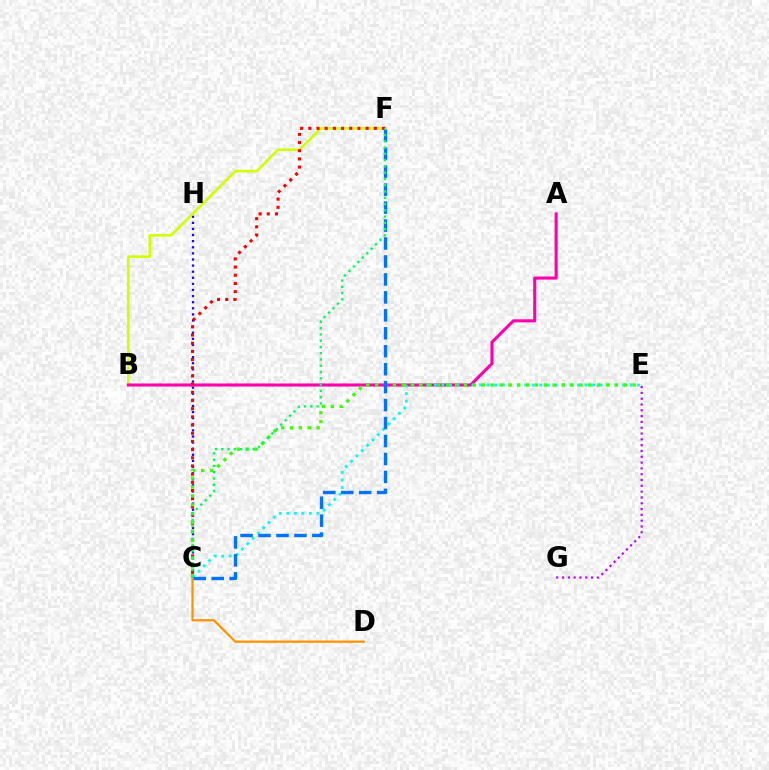{('C', 'H'): [{'color': '#2500ff', 'line_style': 'dotted', 'thickness': 1.66}], ('B', 'F'): [{'color': '#d1ff00', 'line_style': 'solid', 'thickness': 1.86}], ('A', 'B'): [{'color': '#ff00ac', 'line_style': 'solid', 'thickness': 2.21}], ('C', 'F'): [{'color': '#ff0000', 'line_style': 'dotted', 'thickness': 2.22}, {'color': '#0074ff', 'line_style': 'dashed', 'thickness': 2.44}, {'color': '#00ff5c', 'line_style': 'dotted', 'thickness': 1.71}], ('C', 'D'): [{'color': '#ff9400', 'line_style': 'solid', 'thickness': 1.65}], ('C', 'E'): [{'color': '#00fff6', 'line_style': 'dotted', 'thickness': 2.05}, {'color': '#3dff00', 'line_style': 'dotted', 'thickness': 2.41}], ('E', 'G'): [{'color': '#b900ff', 'line_style': 'dotted', 'thickness': 1.58}]}